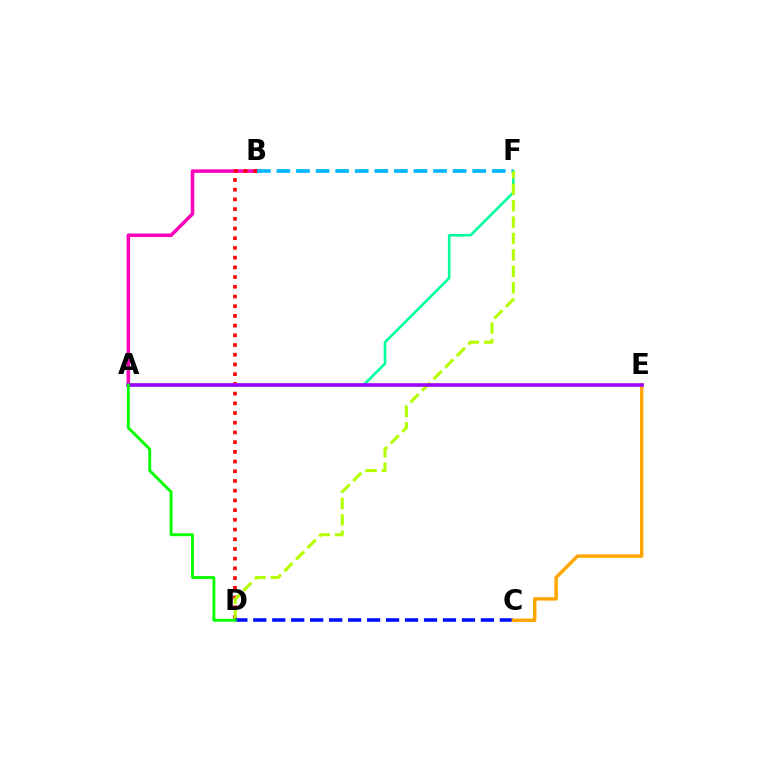{('A', 'F'): [{'color': '#00ff9d', 'line_style': 'solid', 'thickness': 1.88}], ('A', 'B'): [{'color': '#ff00bd', 'line_style': 'solid', 'thickness': 2.54}], ('B', 'D'): [{'color': '#ff0000', 'line_style': 'dotted', 'thickness': 2.64}], ('B', 'F'): [{'color': '#00b5ff', 'line_style': 'dashed', 'thickness': 2.66}], ('D', 'F'): [{'color': '#b3ff00', 'line_style': 'dashed', 'thickness': 2.23}], ('C', 'D'): [{'color': '#0010ff', 'line_style': 'dashed', 'thickness': 2.58}], ('C', 'E'): [{'color': '#ffa500', 'line_style': 'solid', 'thickness': 2.47}], ('A', 'E'): [{'color': '#9b00ff', 'line_style': 'solid', 'thickness': 2.57}], ('A', 'D'): [{'color': '#08ff00', 'line_style': 'solid', 'thickness': 2.07}]}